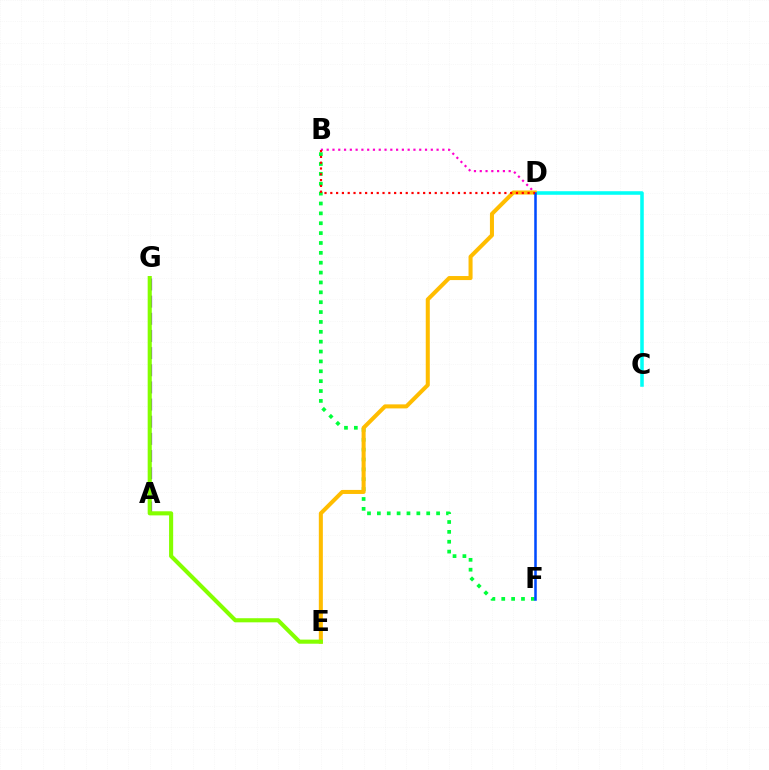{('B', 'F'): [{'color': '#00ff39', 'line_style': 'dotted', 'thickness': 2.68}], ('B', 'D'): [{'color': '#ff00cf', 'line_style': 'dotted', 'thickness': 1.57}, {'color': '#ff0000', 'line_style': 'dotted', 'thickness': 1.58}], ('C', 'D'): [{'color': '#00fff6', 'line_style': 'solid', 'thickness': 2.55}], ('A', 'G'): [{'color': '#7200ff', 'line_style': 'dashed', 'thickness': 2.33}], ('D', 'E'): [{'color': '#ffbd00', 'line_style': 'solid', 'thickness': 2.91}], ('E', 'G'): [{'color': '#84ff00', 'line_style': 'solid', 'thickness': 2.95}], ('D', 'F'): [{'color': '#004bff', 'line_style': 'solid', 'thickness': 1.83}]}